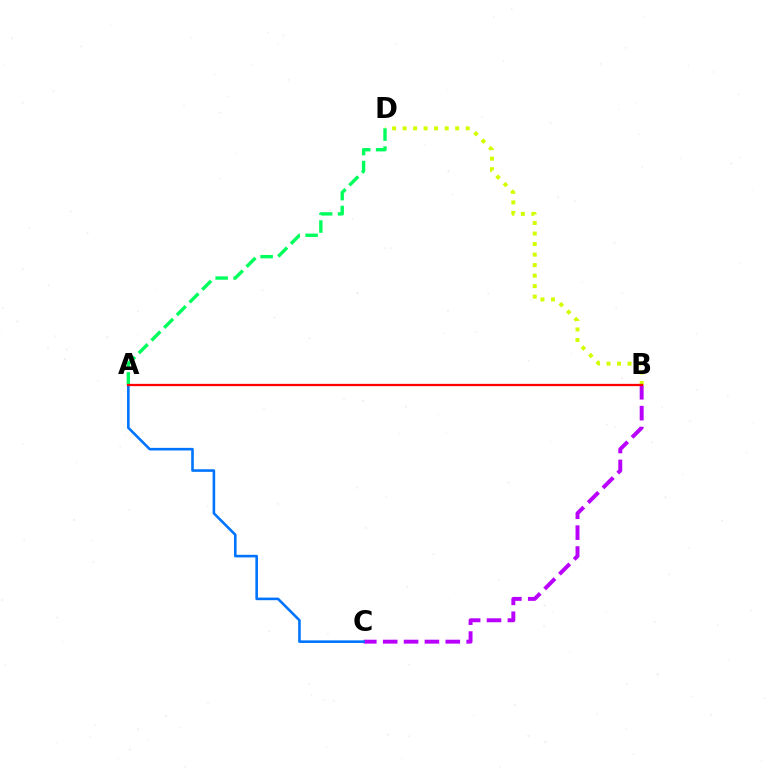{('B', 'D'): [{'color': '#d1ff00', 'line_style': 'dotted', 'thickness': 2.86}], ('B', 'C'): [{'color': '#b900ff', 'line_style': 'dashed', 'thickness': 2.83}], ('A', 'C'): [{'color': '#0074ff', 'line_style': 'solid', 'thickness': 1.87}], ('A', 'D'): [{'color': '#00ff5c', 'line_style': 'dashed', 'thickness': 2.44}], ('A', 'B'): [{'color': '#ff0000', 'line_style': 'solid', 'thickness': 1.64}]}